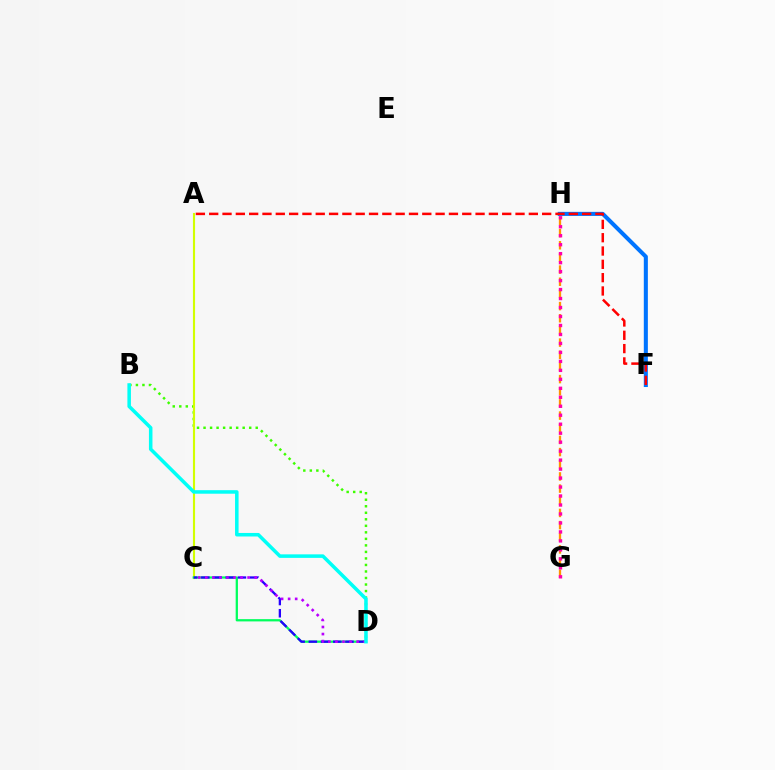{('B', 'D'): [{'color': '#3dff00', 'line_style': 'dotted', 'thickness': 1.77}, {'color': '#00fff6', 'line_style': 'solid', 'thickness': 2.54}], ('A', 'C'): [{'color': '#d1ff00', 'line_style': 'solid', 'thickness': 1.53}], ('F', 'H'): [{'color': '#0074ff', 'line_style': 'solid', 'thickness': 2.92}], ('G', 'H'): [{'color': '#ff9400', 'line_style': 'dashed', 'thickness': 1.65}, {'color': '#ff00ac', 'line_style': 'dotted', 'thickness': 2.44}], ('C', 'D'): [{'color': '#00ff5c', 'line_style': 'solid', 'thickness': 1.63}, {'color': '#2500ff', 'line_style': 'dashed', 'thickness': 1.66}, {'color': '#b900ff', 'line_style': 'dotted', 'thickness': 1.91}], ('A', 'F'): [{'color': '#ff0000', 'line_style': 'dashed', 'thickness': 1.81}]}